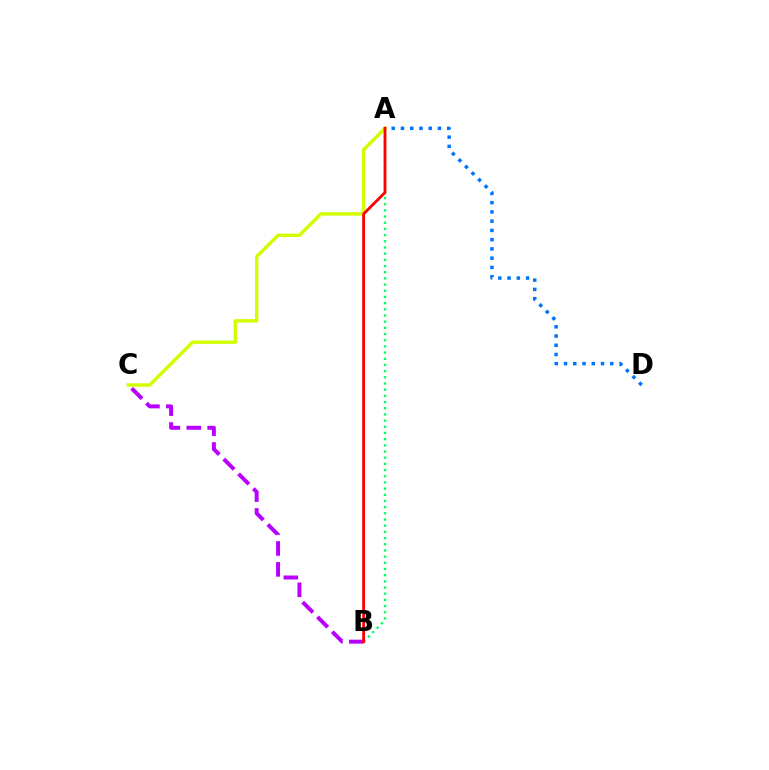{('A', 'B'): [{'color': '#00ff5c', 'line_style': 'dotted', 'thickness': 1.68}, {'color': '#ff0000', 'line_style': 'solid', 'thickness': 2.02}], ('A', 'C'): [{'color': '#d1ff00', 'line_style': 'solid', 'thickness': 2.48}], ('B', 'C'): [{'color': '#b900ff', 'line_style': 'dashed', 'thickness': 2.84}], ('A', 'D'): [{'color': '#0074ff', 'line_style': 'dotted', 'thickness': 2.51}]}